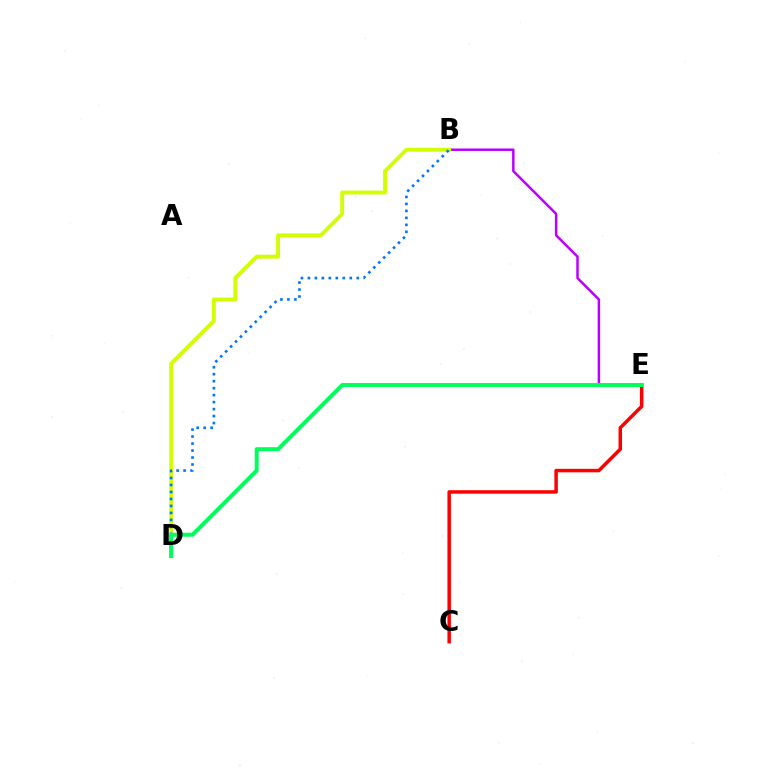{('B', 'E'): [{'color': '#b900ff', 'line_style': 'solid', 'thickness': 1.78}], ('B', 'D'): [{'color': '#d1ff00', 'line_style': 'solid', 'thickness': 2.78}, {'color': '#0074ff', 'line_style': 'dotted', 'thickness': 1.9}], ('C', 'E'): [{'color': '#ff0000', 'line_style': 'solid', 'thickness': 2.52}], ('D', 'E'): [{'color': '#00ff5c', 'line_style': 'solid', 'thickness': 2.85}]}